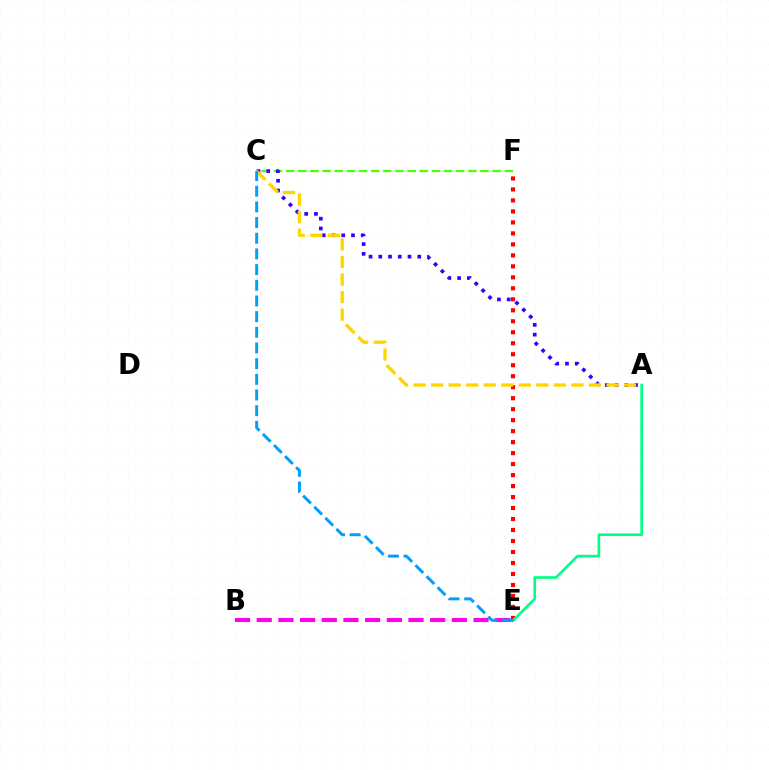{('E', 'F'): [{'color': '#ff0000', 'line_style': 'dotted', 'thickness': 2.99}], ('B', 'E'): [{'color': '#ff00ed', 'line_style': 'dashed', 'thickness': 2.95}], ('A', 'E'): [{'color': '#00ff86', 'line_style': 'solid', 'thickness': 1.92}], ('C', 'F'): [{'color': '#4fff00', 'line_style': 'dashed', 'thickness': 1.65}], ('A', 'C'): [{'color': '#3700ff', 'line_style': 'dotted', 'thickness': 2.65}, {'color': '#ffd500', 'line_style': 'dashed', 'thickness': 2.38}], ('C', 'E'): [{'color': '#009eff', 'line_style': 'dashed', 'thickness': 2.13}]}